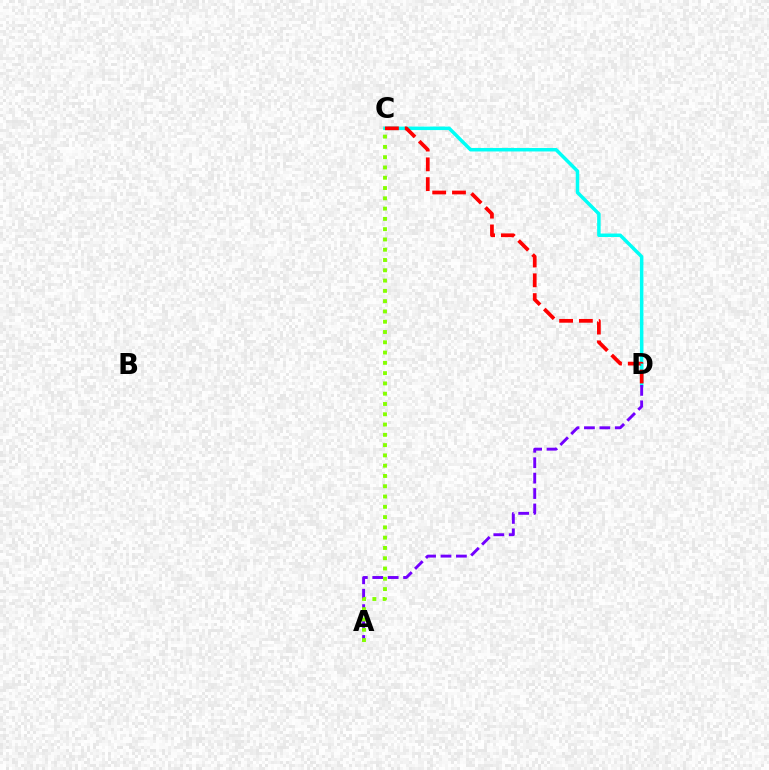{('C', 'D'): [{'color': '#00fff6', 'line_style': 'solid', 'thickness': 2.51}, {'color': '#ff0000', 'line_style': 'dashed', 'thickness': 2.69}], ('A', 'D'): [{'color': '#7200ff', 'line_style': 'dashed', 'thickness': 2.09}], ('A', 'C'): [{'color': '#84ff00', 'line_style': 'dotted', 'thickness': 2.79}]}